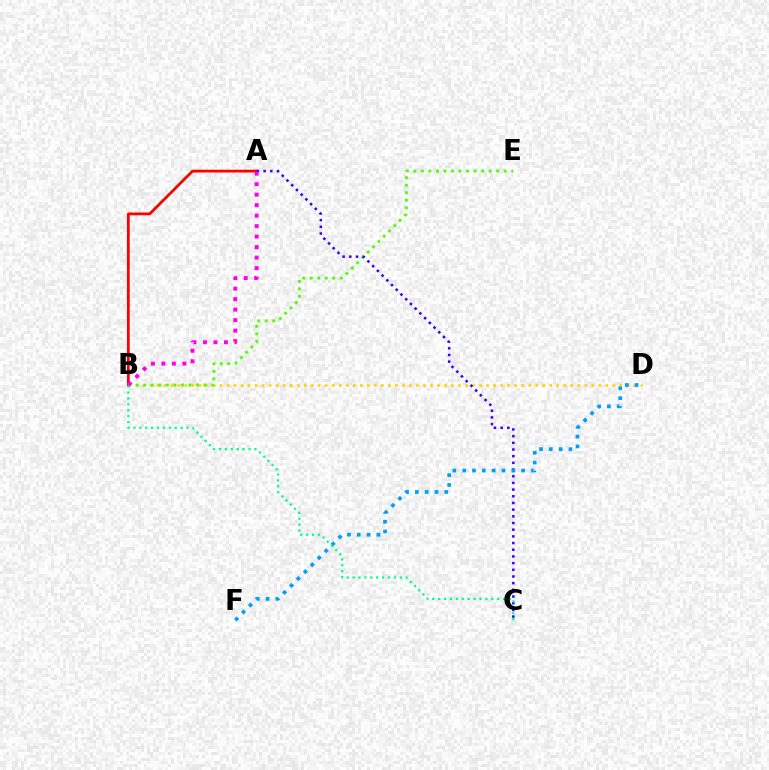{('B', 'D'): [{'color': '#ffd500', 'line_style': 'dotted', 'thickness': 1.91}], ('A', 'B'): [{'color': '#ff0000', 'line_style': 'solid', 'thickness': 2.0}, {'color': '#ff00ed', 'line_style': 'dotted', 'thickness': 2.85}], ('B', 'E'): [{'color': '#4fff00', 'line_style': 'dotted', 'thickness': 2.04}], ('A', 'C'): [{'color': '#3700ff', 'line_style': 'dotted', 'thickness': 1.82}], ('D', 'F'): [{'color': '#009eff', 'line_style': 'dotted', 'thickness': 2.67}], ('B', 'C'): [{'color': '#00ff86', 'line_style': 'dotted', 'thickness': 1.6}]}